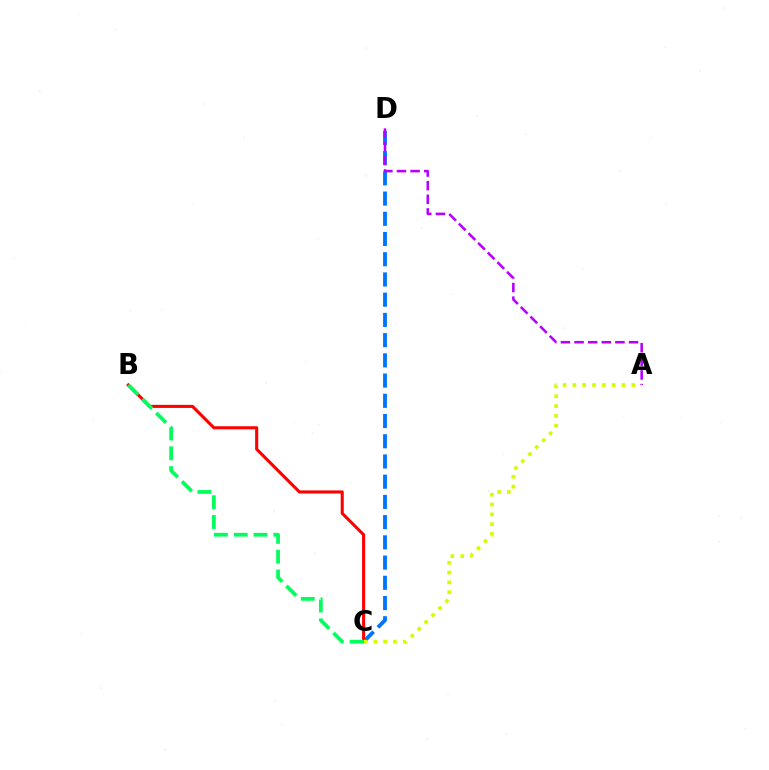{('C', 'D'): [{'color': '#0074ff', 'line_style': 'dashed', 'thickness': 2.75}], ('B', 'C'): [{'color': '#ff0000', 'line_style': 'solid', 'thickness': 2.21}, {'color': '#00ff5c', 'line_style': 'dashed', 'thickness': 2.69}], ('A', 'D'): [{'color': '#b900ff', 'line_style': 'dashed', 'thickness': 1.85}], ('A', 'C'): [{'color': '#d1ff00', 'line_style': 'dotted', 'thickness': 2.67}]}